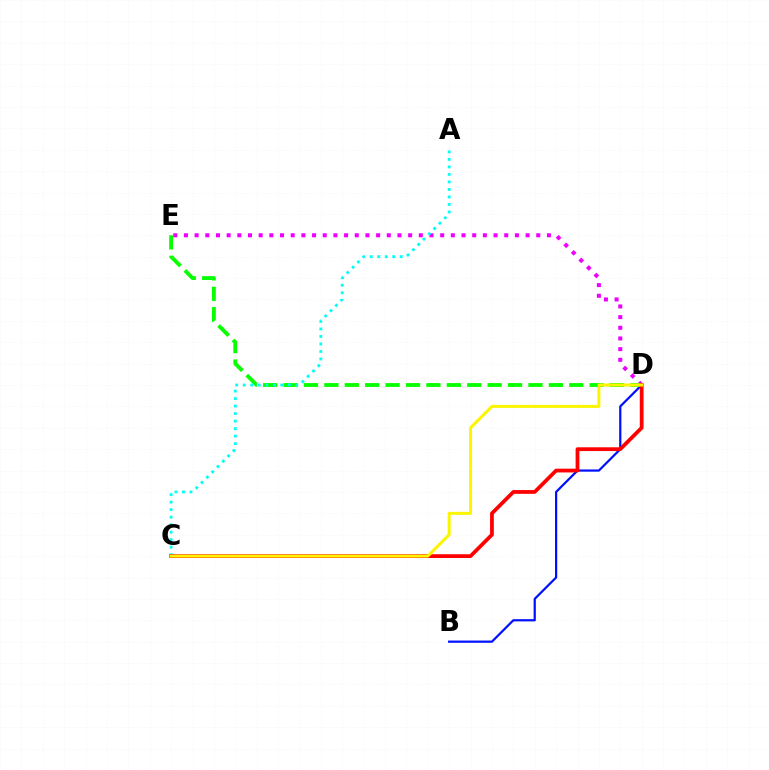{('D', 'E'): [{'color': '#ee00ff', 'line_style': 'dotted', 'thickness': 2.9}, {'color': '#08ff00', 'line_style': 'dashed', 'thickness': 2.77}], ('B', 'D'): [{'color': '#0010ff', 'line_style': 'solid', 'thickness': 1.6}], ('A', 'C'): [{'color': '#00fff6', 'line_style': 'dotted', 'thickness': 2.04}], ('C', 'D'): [{'color': '#ff0000', 'line_style': 'solid', 'thickness': 2.71}, {'color': '#fcf500', 'line_style': 'solid', 'thickness': 2.17}]}